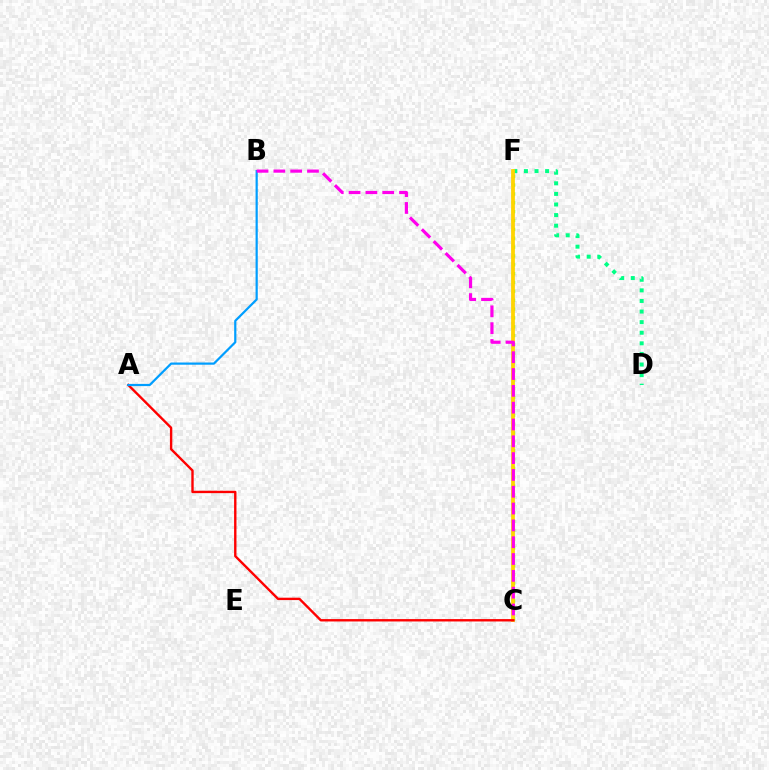{('C', 'F'): [{'color': '#3700ff', 'line_style': 'dotted', 'thickness': 1.64}, {'color': '#4fff00', 'line_style': 'dotted', 'thickness': 2.4}, {'color': '#ffd500', 'line_style': 'solid', 'thickness': 2.7}], ('D', 'F'): [{'color': '#00ff86', 'line_style': 'dotted', 'thickness': 2.88}], ('A', 'C'): [{'color': '#ff0000', 'line_style': 'solid', 'thickness': 1.72}], ('A', 'B'): [{'color': '#009eff', 'line_style': 'solid', 'thickness': 1.59}], ('B', 'C'): [{'color': '#ff00ed', 'line_style': 'dashed', 'thickness': 2.28}]}